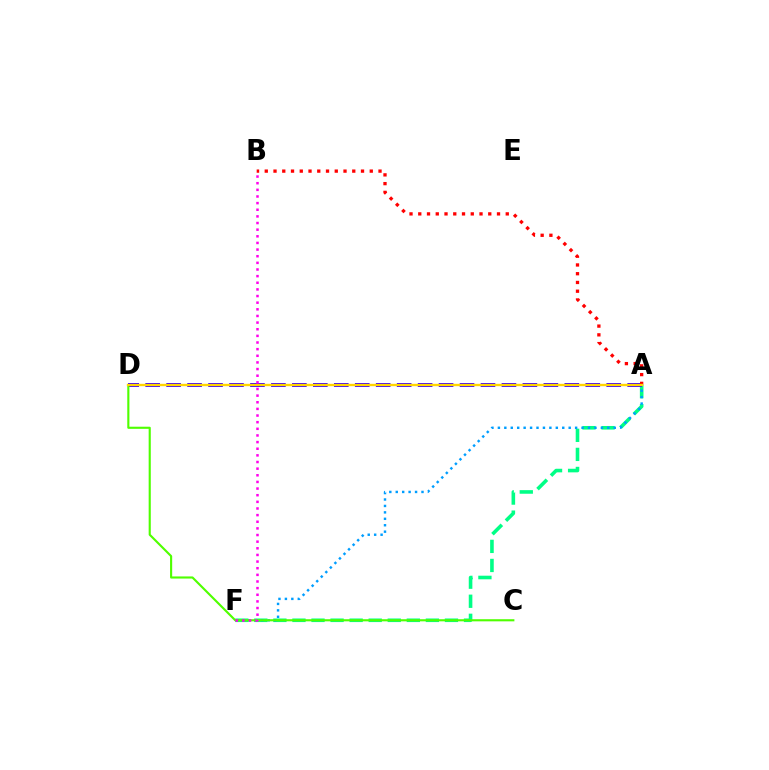{('A', 'F'): [{'color': '#00ff86', 'line_style': 'dashed', 'thickness': 2.59}, {'color': '#009eff', 'line_style': 'dotted', 'thickness': 1.75}], ('A', 'D'): [{'color': '#3700ff', 'line_style': 'dashed', 'thickness': 2.85}, {'color': '#ffd500', 'line_style': 'solid', 'thickness': 1.69}], ('A', 'B'): [{'color': '#ff0000', 'line_style': 'dotted', 'thickness': 2.38}], ('C', 'D'): [{'color': '#4fff00', 'line_style': 'solid', 'thickness': 1.53}], ('B', 'F'): [{'color': '#ff00ed', 'line_style': 'dotted', 'thickness': 1.8}]}